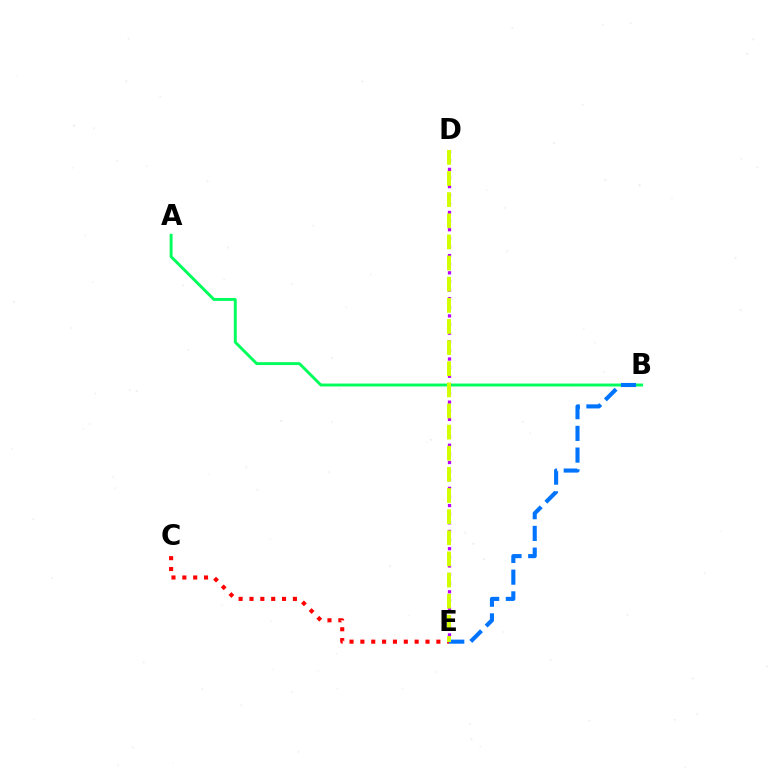{('A', 'B'): [{'color': '#00ff5c', 'line_style': 'solid', 'thickness': 2.09}], ('C', 'E'): [{'color': '#ff0000', 'line_style': 'dotted', 'thickness': 2.95}], ('D', 'E'): [{'color': '#b900ff', 'line_style': 'dotted', 'thickness': 2.34}, {'color': '#d1ff00', 'line_style': 'dashed', 'thickness': 2.87}], ('B', 'E'): [{'color': '#0074ff', 'line_style': 'dashed', 'thickness': 2.95}]}